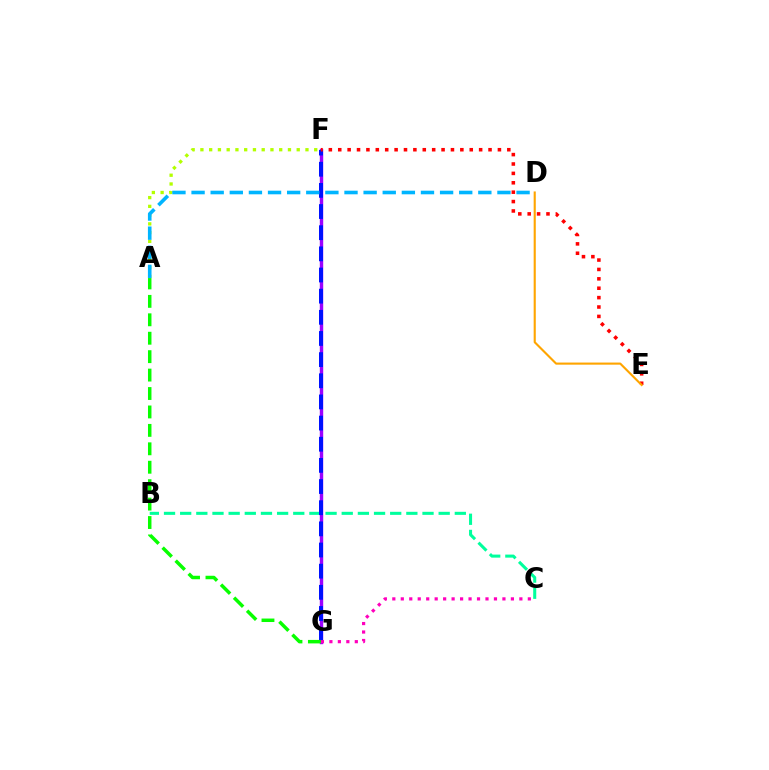{('F', 'G'): [{'color': '#9b00ff', 'line_style': 'solid', 'thickness': 2.46}, {'color': '#0010ff', 'line_style': 'dashed', 'thickness': 2.87}], ('B', 'C'): [{'color': '#00ff9d', 'line_style': 'dashed', 'thickness': 2.19}], ('A', 'F'): [{'color': '#b3ff00', 'line_style': 'dotted', 'thickness': 2.38}], ('C', 'G'): [{'color': '#ff00bd', 'line_style': 'dotted', 'thickness': 2.3}], ('A', 'G'): [{'color': '#08ff00', 'line_style': 'dashed', 'thickness': 2.5}], ('E', 'F'): [{'color': '#ff0000', 'line_style': 'dotted', 'thickness': 2.55}], ('A', 'D'): [{'color': '#00b5ff', 'line_style': 'dashed', 'thickness': 2.6}], ('D', 'E'): [{'color': '#ffa500', 'line_style': 'solid', 'thickness': 1.52}]}